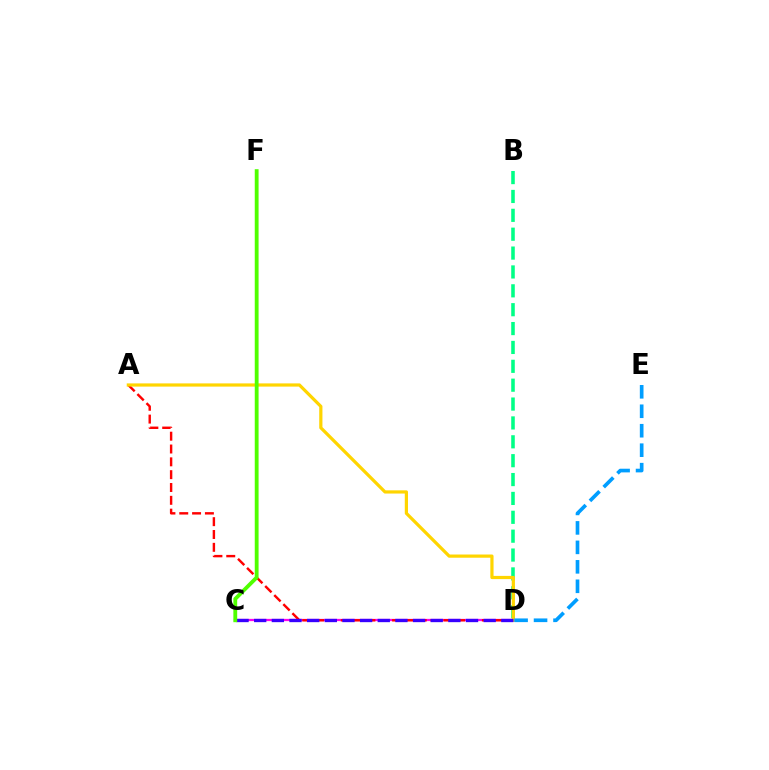{('B', 'D'): [{'color': '#00ff86', 'line_style': 'dashed', 'thickness': 2.56}], ('C', 'D'): [{'color': '#ff00ed', 'line_style': 'solid', 'thickness': 1.62}, {'color': '#3700ff', 'line_style': 'dashed', 'thickness': 2.4}], ('A', 'D'): [{'color': '#ff0000', 'line_style': 'dashed', 'thickness': 1.74}, {'color': '#ffd500', 'line_style': 'solid', 'thickness': 2.31}], ('D', 'E'): [{'color': '#009eff', 'line_style': 'dashed', 'thickness': 2.64}], ('C', 'F'): [{'color': '#4fff00', 'line_style': 'solid', 'thickness': 2.75}]}